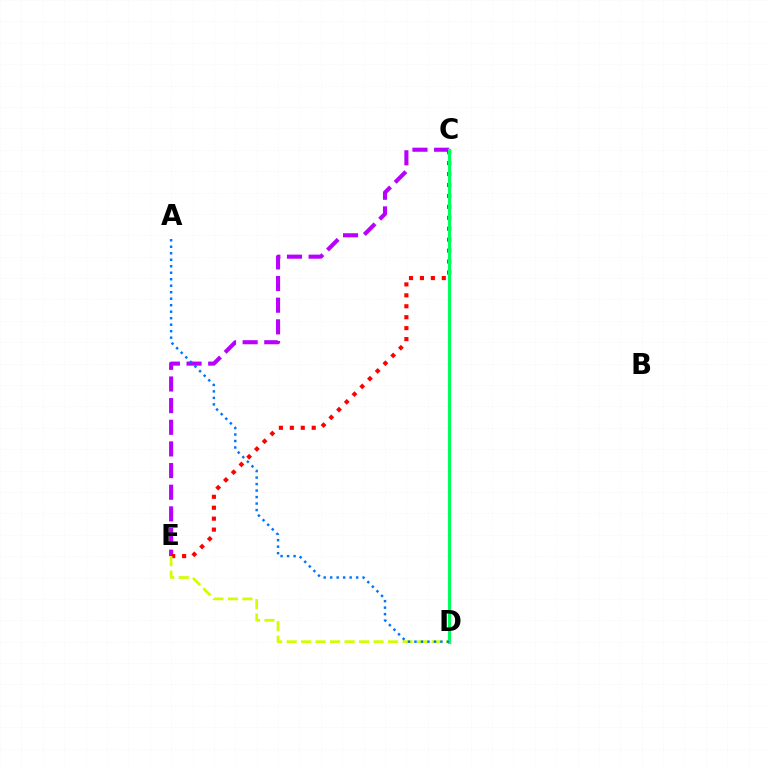{('C', 'E'): [{'color': '#b900ff', 'line_style': 'dashed', 'thickness': 2.94}, {'color': '#ff0000', 'line_style': 'dotted', 'thickness': 2.97}], ('C', 'D'): [{'color': '#00ff5c', 'line_style': 'solid', 'thickness': 2.26}], ('D', 'E'): [{'color': '#d1ff00', 'line_style': 'dashed', 'thickness': 1.97}], ('A', 'D'): [{'color': '#0074ff', 'line_style': 'dotted', 'thickness': 1.76}]}